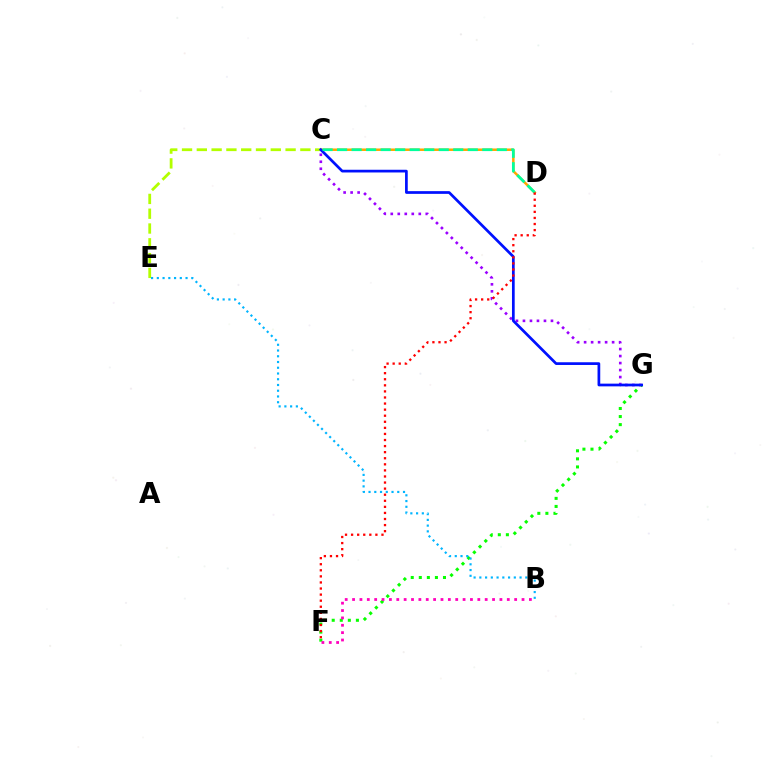{('C', 'D'): [{'color': '#ffa500', 'line_style': 'solid', 'thickness': 1.8}, {'color': '#00ff9d', 'line_style': 'dashed', 'thickness': 1.97}], ('C', 'G'): [{'color': '#9b00ff', 'line_style': 'dotted', 'thickness': 1.9}, {'color': '#0010ff', 'line_style': 'solid', 'thickness': 1.96}], ('C', 'E'): [{'color': '#b3ff00', 'line_style': 'dashed', 'thickness': 2.01}], ('F', 'G'): [{'color': '#08ff00', 'line_style': 'dotted', 'thickness': 2.19}], ('B', 'E'): [{'color': '#00b5ff', 'line_style': 'dotted', 'thickness': 1.56}], ('B', 'F'): [{'color': '#ff00bd', 'line_style': 'dotted', 'thickness': 2.0}], ('D', 'F'): [{'color': '#ff0000', 'line_style': 'dotted', 'thickness': 1.65}]}